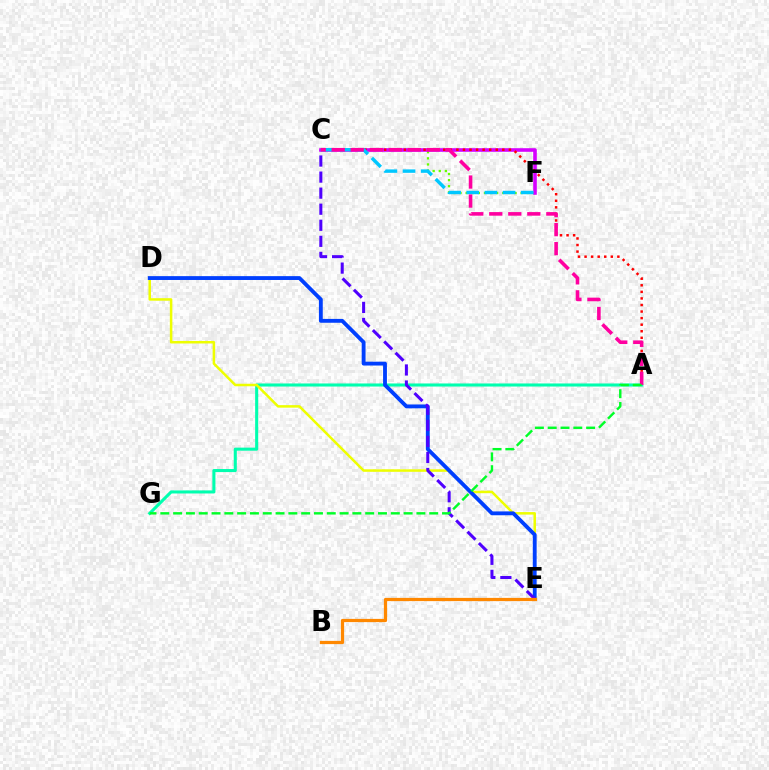{('A', 'G'): [{'color': '#00ffaf', 'line_style': 'solid', 'thickness': 2.21}, {'color': '#00ff27', 'line_style': 'dashed', 'thickness': 1.74}], ('D', 'E'): [{'color': '#eeff00', 'line_style': 'solid', 'thickness': 1.81}, {'color': '#003fff', 'line_style': 'solid', 'thickness': 2.77}], ('C', 'E'): [{'color': '#4f00ff', 'line_style': 'dashed', 'thickness': 2.18}], ('C', 'F'): [{'color': '#66ff00', 'line_style': 'dotted', 'thickness': 1.66}, {'color': '#d600ff', 'line_style': 'solid', 'thickness': 2.59}, {'color': '#00c7ff', 'line_style': 'dashed', 'thickness': 2.46}], ('B', 'E'): [{'color': '#ff8800', 'line_style': 'solid', 'thickness': 2.33}], ('A', 'C'): [{'color': '#ff0000', 'line_style': 'dotted', 'thickness': 1.78}, {'color': '#ff00a0', 'line_style': 'dashed', 'thickness': 2.58}]}